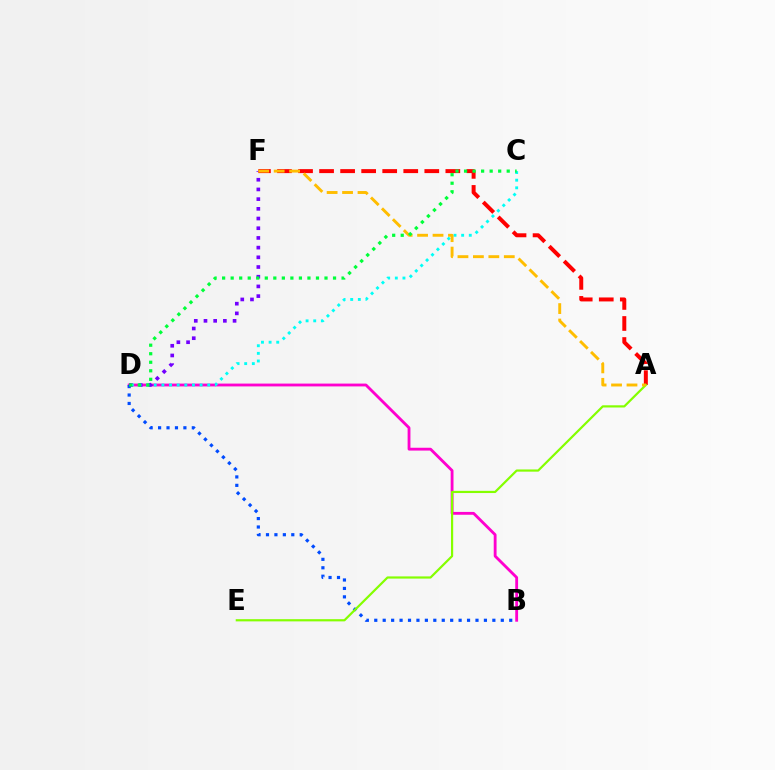{('B', 'D'): [{'color': '#ff00cf', 'line_style': 'solid', 'thickness': 2.04}, {'color': '#004bff', 'line_style': 'dotted', 'thickness': 2.29}], ('D', 'F'): [{'color': '#7200ff', 'line_style': 'dotted', 'thickness': 2.63}], ('C', 'D'): [{'color': '#00fff6', 'line_style': 'dotted', 'thickness': 2.07}, {'color': '#00ff39', 'line_style': 'dotted', 'thickness': 2.32}], ('A', 'F'): [{'color': '#ff0000', 'line_style': 'dashed', 'thickness': 2.86}, {'color': '#ffbd00', 'line_style': 'dashed', 'thickness': 2.1}], ('A', 'E'): [{'color': '#84ff00', 'line_style': 'solid', 'thickness': 1.58}]}